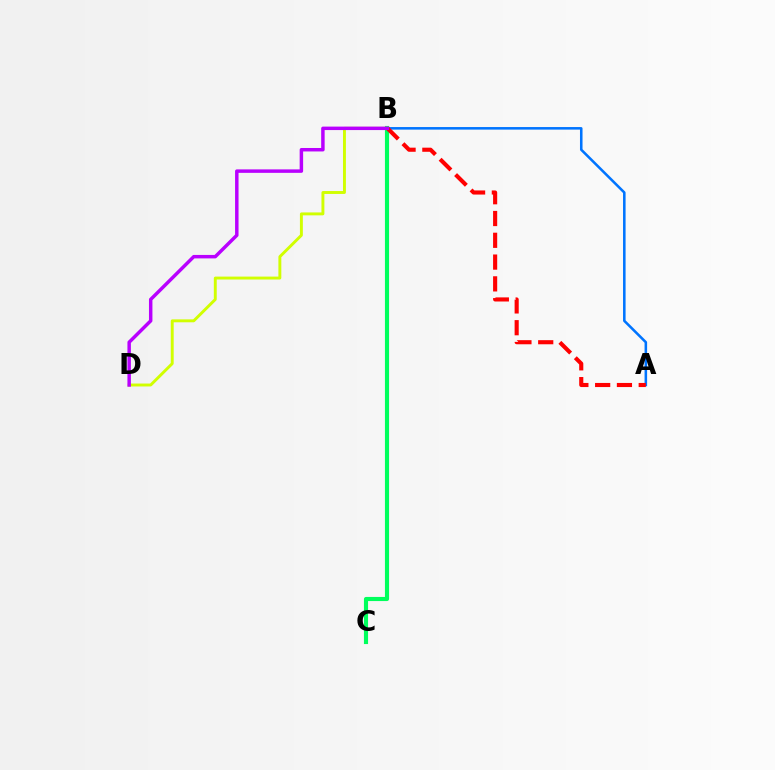{('B', 'C'): [{'color': '#00ff5c', 'line_style': 'solid', 'thickness': 2.97}], ('B', 'D'): [{'color': '#d1ff00', 'line_style': 'solid', 'thickness': 2.1}, {'color': '#b900ff', 'line_style': 'solid', 'thickness': 2.49}], ('A', 'B'): [{'color': '#0074ff', 'line_style': 'solid', 'thickness': 1.84}, {'color': '#ff0000', 'line_style': 'dashed', 'thickness': 2.96}]}